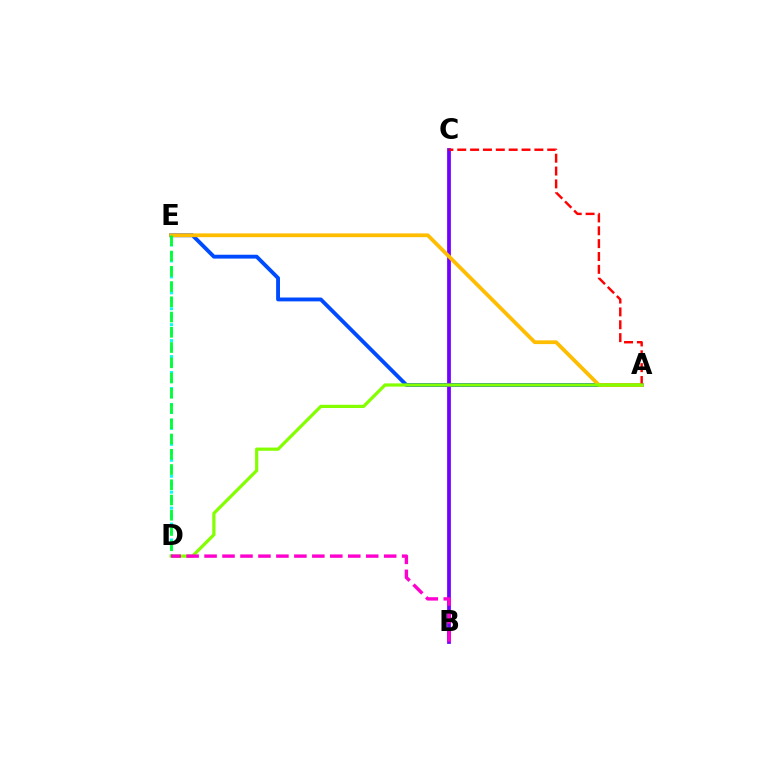{('A', 'E'): [{'color': '#004bff', 'line_style': 'solid', 'thickness': 2.78}, {'color': '#ffbd00', 'line_style': 'solid', 'thickness': 2.71}], ('D', 'E'): [{'color': '#00fff6', 'line_style': 'dotted', 'thickness': 2.17}, {'color': '#00ff39', 'line_style': 'dashed', 'thickness': 2.07}], ('B', 'C'): [{'color': '#7200ff', 'line_style': 'solid', 'thickness': 2.71}], ('A', 'C'): [{'color': '#ff0000', 'line_style': 'dashed', 'thickness': 1.75}], ('A', 'D'): [{'color': '#84ff00', 'line_style': 'solid', 'thickness': 2.32}], ('B', 'D'): [{'color': '#ff00cf', 'line_style': 'dashed', 'thickness': 2.44}]}